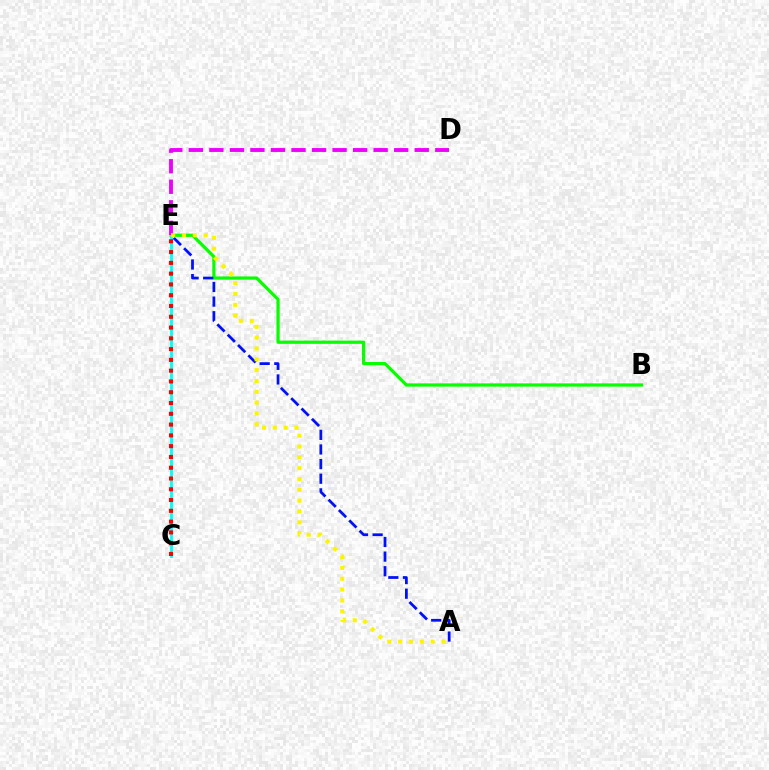{('B', 'E'): [{'color': '#08ff00', 'line_style': 'solid', 'thickness': 2.33}], ('C', 'E'): [{'color': '#00fff6', 'line_style': 'solid', 'thickness': 2.04}, {'color': '#ff0000', 'line_style': 'dotted', 'thickness': 2.93}], ('D', 'E'): [{'color': '#ee00ff', 'line_style': 'dashed', 'thickness': 2.79}], ('A', 'E'): [{'color': '#0010ff', 'line_style': 'dashed', 'thickness': 1.99}, {'color': '#fcf500', 'line_style': 'dotted', 'thickness': 2.94}]}